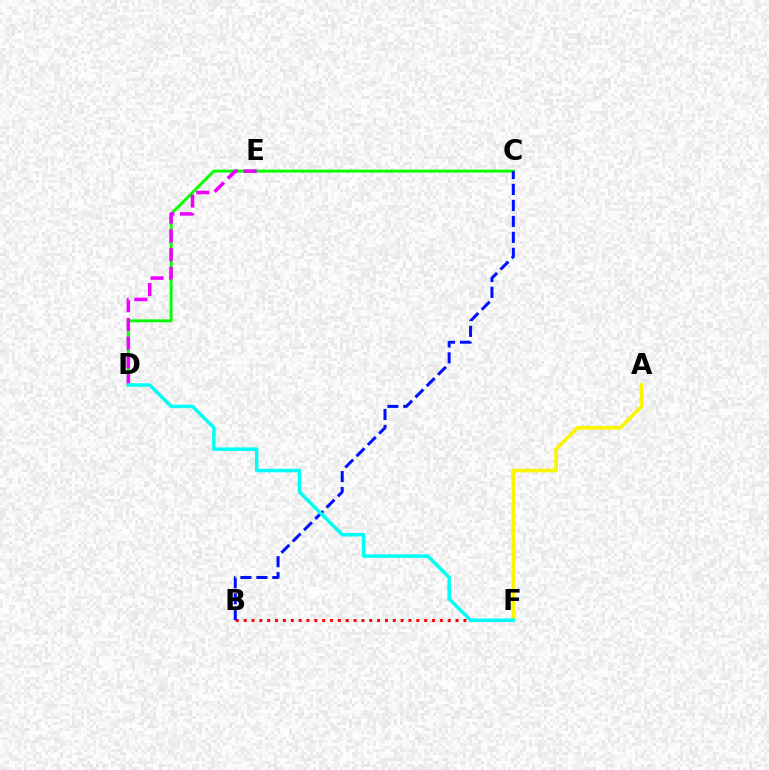{('A', 'F'): [{'color': '#fcf500', 'line_style': 'solid', 'thickness': 2.61}], ('B', 'F'): [{'color': '#ff0000', 'line_style': 'dotted', 'thickness': 2.13}], ('C', 'D'): [{'color': '#08ff00', 'line_style': 'solid', 'thickness': 2.12}], ('B', 'C'): [{'color': '#0010ff', 'line_style': 'dashed', 'thickness': 2.17}], ('D', 'E'): [{'color': '#ee00ff', 'line_style': 'dashed', 'thickness': 2.55}], ('D', 'F'): [{'color': '#00fff6', 'line_style': 'solid', 'thickness': 2.53}]}